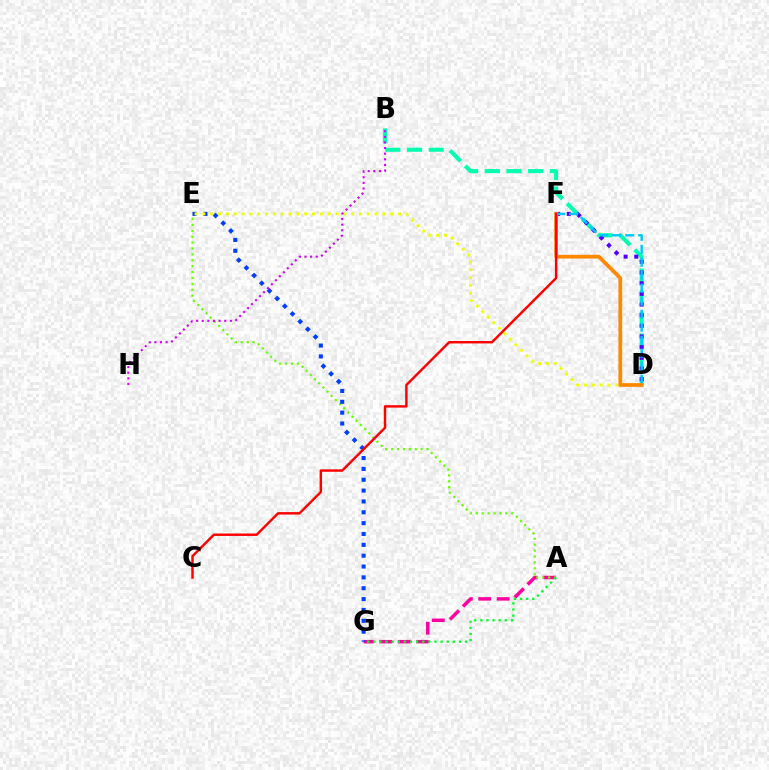{('A', 'G'): [{'color': '#ff00a0', 'line_style': 'dashed', 'thickness': 2.51}, {'color': '#00ff27', 'line_style': 'dotted', 'thickness': 1.66}], ('A', 'E'): [{'color': '#66ff00', 'line_style': 'dotted', 'thickness': 1.6}], ('B', 'D'): [{'color': '#00ffaf', 'line_style': 'dashed', 'thickness': 2.94}], ('D', 'F'): [{'color': '#4f00ff', 'line_style': 'dotted', 'thickness': 2.89}, {'color': '#00c7ff', 'line_style': 'dashed', 'thickness': 1.76}, {'color': '#ff8800', 'line_style': 'solid', 'thickness': 2.69}], ('E', 'G'): [{'color': '#003fff', 'line_style': 'dotted', 'thickness': 2.95}], ('D', 'E'): [{'color': '#eeff00', 'line_style': 'dotted', 'thickness': 2.13}], ('B', 'H'): [{'color': '#d600ff', 'line_style': 'dotted', 'thickness': 1.53}], ('C', 'F'): [{'color': '#ff0000', 'line_style': 'solid', 'thickness': 1.75}]}